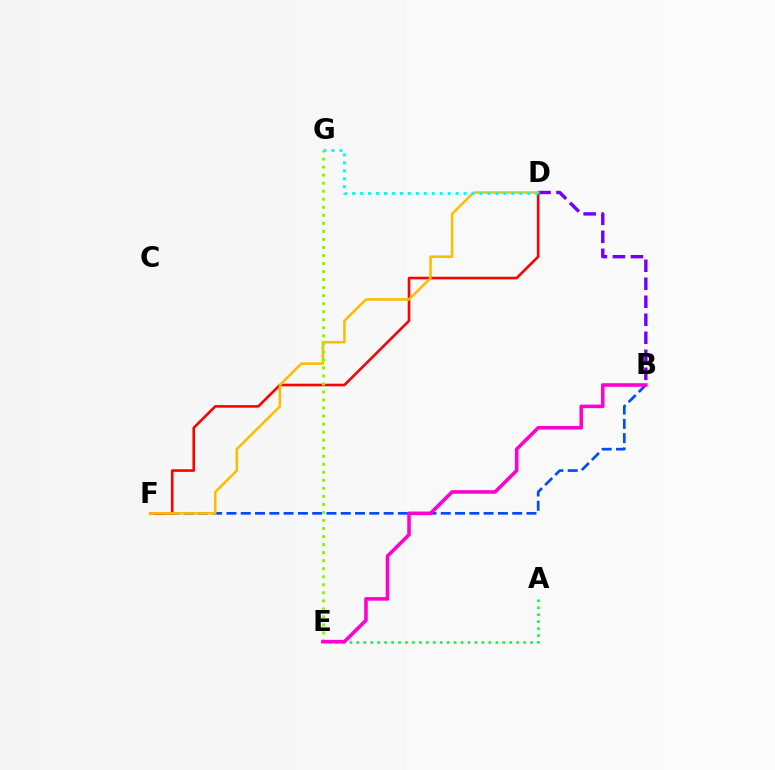{('B', 'F'): [{'color': '#004bff', 'line_style': 'dashed', 'thickness': 1.94}], ('D', 'F'): [{'color': '#ff0000', 'line_style': 'solid', 'thickness': 1.88}, {'color': '#ffbd00', 'line_style': 'solid', 'thickness': 1.85}], ('B', 'D'): [{'color': '#7200ff', 'line_style': 'dashed', 'thickness': 2.45}], ('A', 'E'): [{'color': '#00ff39', 'line_style': 'dotted', 'thickness': 1.89}], ('E', 'G'): [{'color': '#84ff00', 'line_style': 'dotted', 'thickness': 2.18}], ('D', 'G'): [{'color': '#00fff6', 'line_style': 'dotted', 'thickness': 2.16}], ('B', 'E'): [{'color': '#ff00cf', 'line_style': 'solid', 'thickness': 2.57}]}